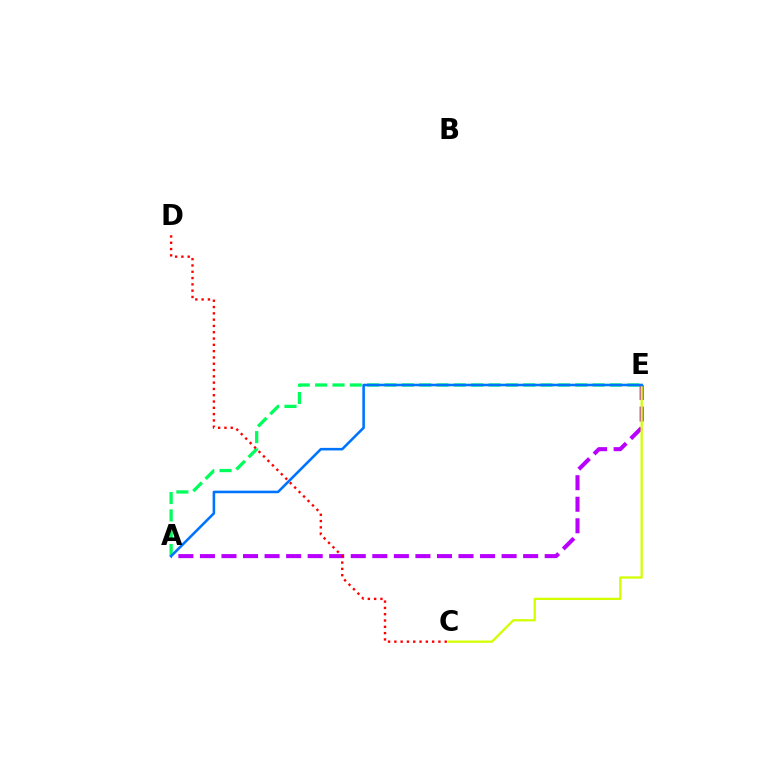{('A', 'E'): [{'color': '#00ff5c', 'line_style': 'dashed', 'thickness': 2.36}, {'color': '#b900ff', 'line_style': 'dashed', 'thickness': 2.93}, {'color': '#0074ff', 'line_style': 'solid', 'thickness': 1.85}], ('C', 'D'): [{'color': '#ff0000', 'line_style': 'dotted', 'thickness': 1.71}], ('C', 'E'): [{'color': '#d1ff00', 'line_style': 'solid', 'thickness': 1.64}]}